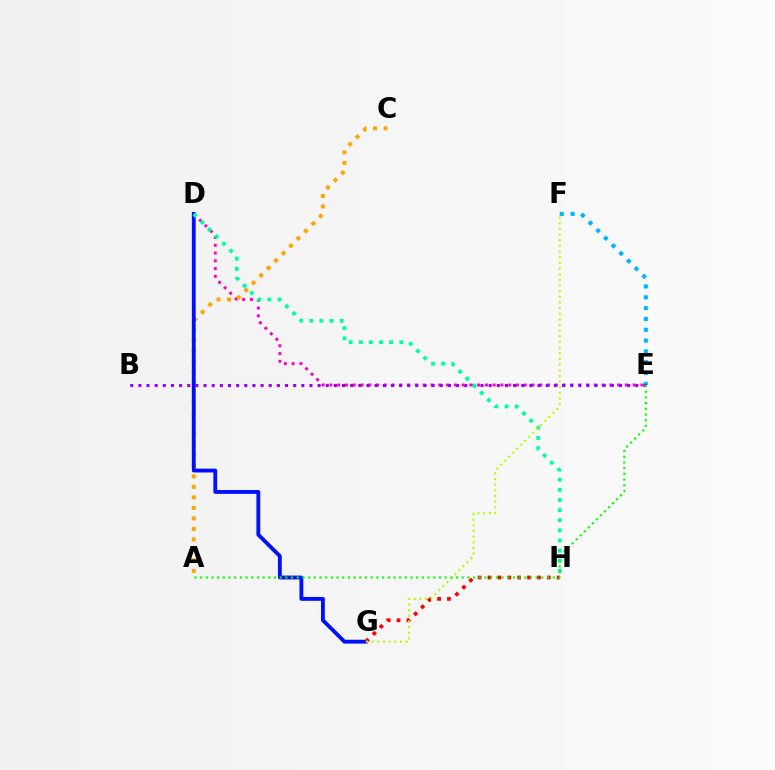{('D', 'E'): [{'color': '#ff00bd', 'line_style': 'dotted', 'thickness': 2.11}], ('A', 'C'): [{'color': '#ffa500', 'line_style': 'dotted', 'thickness': 2.85}], ('D', 'G'): [{'color': '#0010ff', 'line_style': 'solid', 'thickness': 2.76}], ('G', 'H'): [{'color': '#ff0000', 'line_style': 'dotted', 'thickness': 2.68}], ('E', 'F'): [{'color': '#00b5ff', 'line_style': 'dotted', 'thickness': 2.94}], ('B', 'E'): [{'color': '#9b00ff', 'line_style': 'dotted', 'thickness': 2.21}], ('D', 'H'): [{'color': '#00ff9d', 'line_style': 'dotted', 'thickness': 2.75}], ('F', 'G'): [{'color': '#b3ff00', 'line_style': 'dotted', 'thickness': 1.54}], ('A', 'E'): [{'color': '#08ff00', 'line_style': 'dotted', 'thickness': 1.55}]}